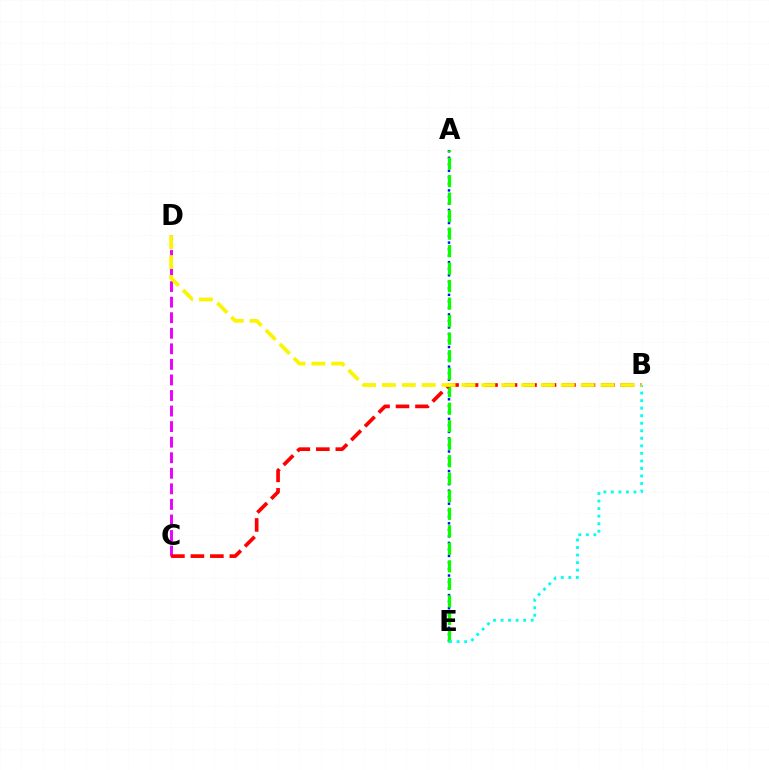{('C', 'D'): [{'color': '#ee00ff', 'line_style': 'dashed', 'thickness': 2.11}], ('A', 'E'): [{'color': '#0010ff', 'line_style': 'dotted', 'thickness': 1.77}, {'color': '#08ff00', 'line_style': 'dashed', 'thickness': 2.38}], ('B', 'C'): [{'color': '#ff0000', 'line_style': 'dashed', 'thickness': 2.65}], ('B', 'E'): [{'color': '#00fff6', 'line_style': 'dotted', 'thickness': 2.05}], ('B', 'D'): [{'color': '#fcf500', 'line_style': 'dashed', 'thickness': 2.7}]}